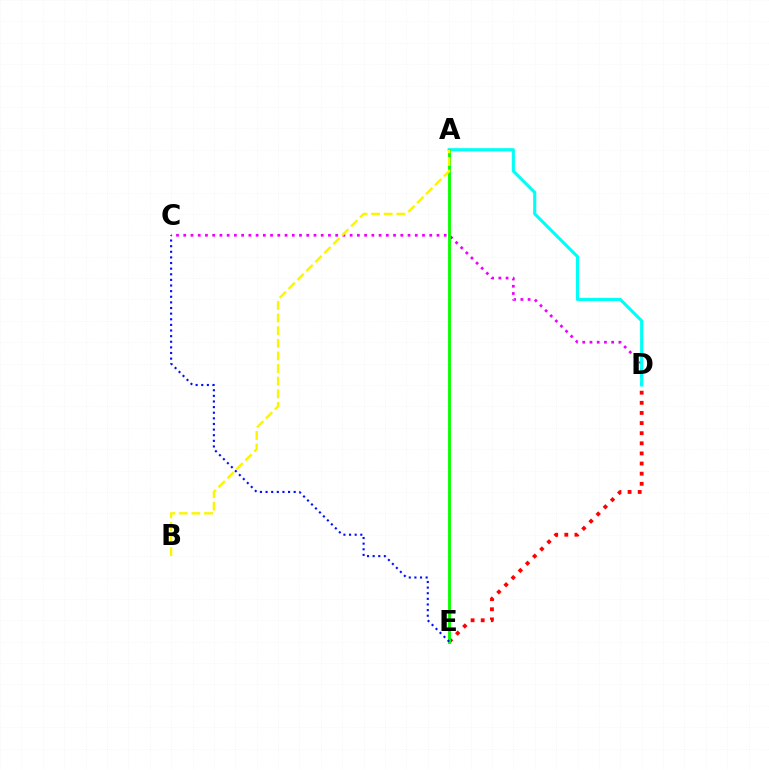{('D', 'E'): [{'color': '#ff0000', 'line_style': 'dotted', 'thickness': 2.75}], ('C', 'D'): [{'color': '#ee00ff', 'line_style': 'dotted', 'thickness': 1.97}], ('A', 'D'): [{'color': '#00fff6', 'line_style': 'solid', 'thickness': 2.24}], ('A', 'E'): [{'color': '#08ff00', 'line_style': 'solid', 'thickness': 2.06}], ('C', 'E'): [{'color': '#0010ff', 'line_style': 'dotted', 'thickness': 1.53}], ('A', 'B'): [{'color': '#fcf500', 'line_style': 'dashed', 'thickness': 1.72}]}